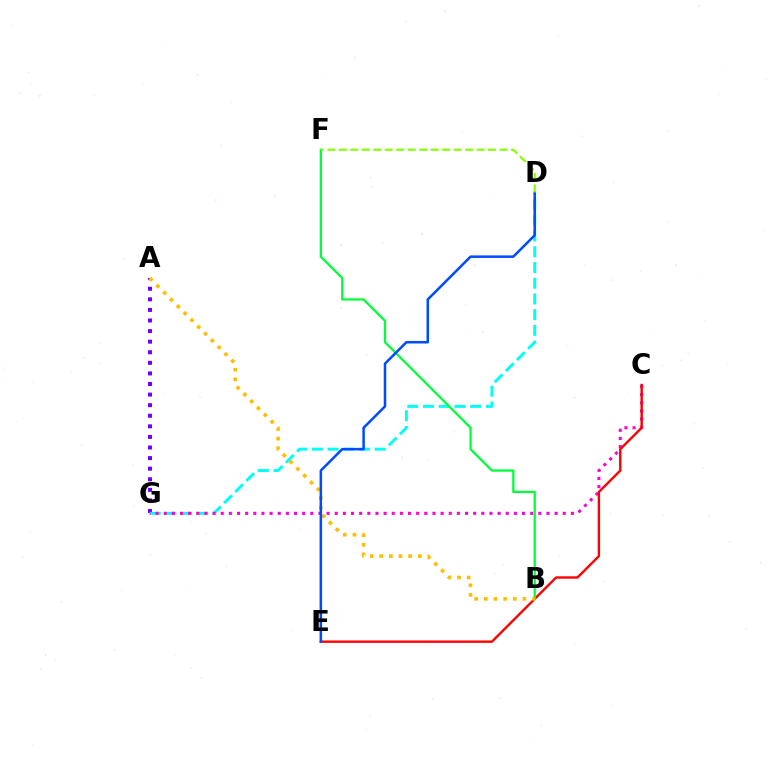{('A', 'G'): [{'color': '#7200ff', 'line_style': 'dotted', 'thickness': 2.88}], ('D', 'G'): [{'color': '#00fff6', 'line_style': 'dashed', 'thickness': 2.14}], ('C', 'G'): [{'color': '#ff00cf', 'line_style': 'dotted', 'thickness': 2.21}], ('C', 'E'): [{'color': '#ff0000', 'line_style': 'solid', 'thickness': 1.72}], ('B', 'F'): [{'color': '#00ff39', 'line_style': 'solid', 'thickness': 1.63}], ('A', 'B'): [{'color': '#ffbd00', 'line_style': 'dotted', 'thickness': 2.62}], ('D', 'E'): [{'color': '#004bff', 'line_style': 'solid', 'thickness': 1.81}], ('D', 'F'): [{'color': '#84ff00', 'line_style': 'dashed', 'thickness': 1.56}]}